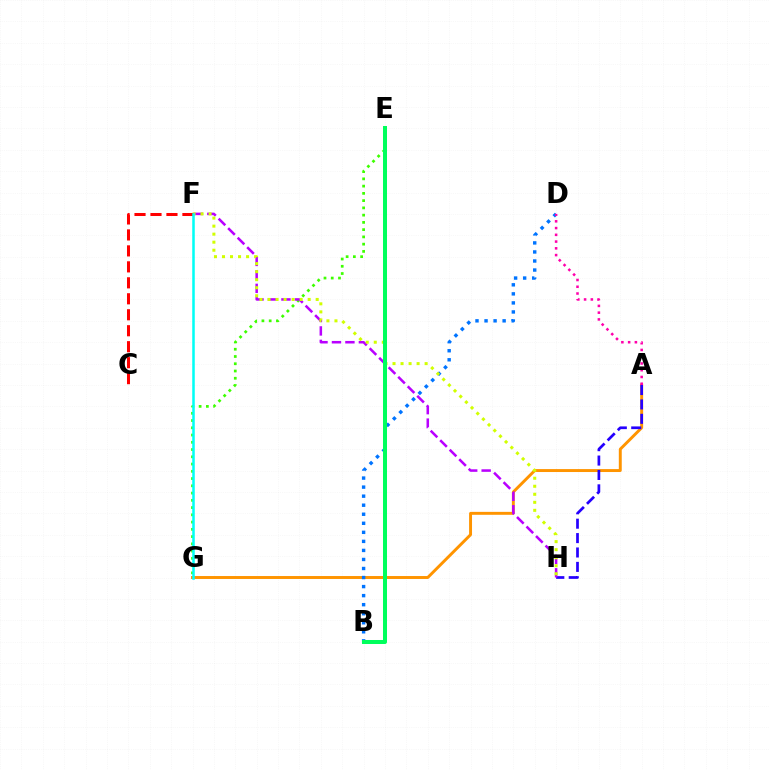{('A', 'G'): [{'color': '#ff9400', 'line_style': 'solid', 'thickness': 2.11}], ('A', 'H'): [{'color': '#2500ff', 'line_style': 'dashed', 'thickness': 1.96}], ('E', 'G'): [{'color': '#3dff00', 'line_style': 'dotted', 'thickness': 1.97}], ('F', 'H'): [{'color': '#b900ff', 'line_style': 'dashed', 'thickness': 1.83}, {'color': '#d1ff00', 'line_style': 'dotted', 'thickness': 2.18}], ('B', 'D'): [{'color': '#0074ff', 'line_style': 'dotted', 'thickness': 2.46}], ('C', 'F'): [{'color': '#ff0000', 'line_style': 'dashed', 'thickness': 2.17}], ('B', 'E'): [{'color': '#00ff5c', 'line_style': 'solid', 'thickness': 2.89}], ('F', 'G'): [{'color': '#00fff6', 'line_style': 'solid', 'thickness': 1.82}], ('A', 'D'): [{'color': '#ff00ac', 'line_style': 'dotted', 'thickness': 1.84}]}